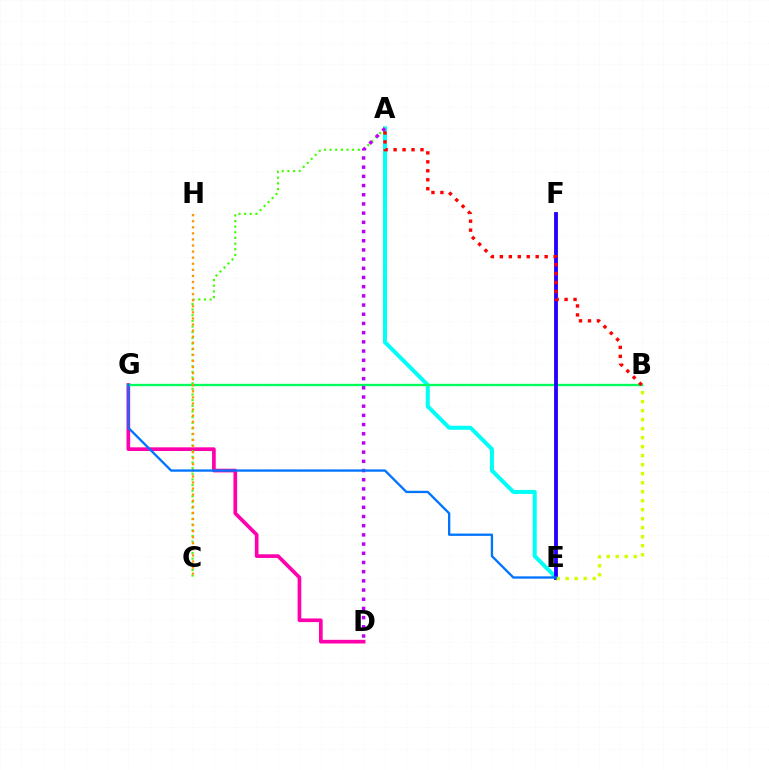{('A', 'E'): [{'color': '#00fff6', 'line_style': 'solid', 'thickness': 2.89}], ('D', 'G'): [{'color': '#ff00ac', 'line_style': 'solid', 'thickness': 2.65}], ('B', 'G'): [{'color': '#00ff5c', 'line_style': 'solid', 'thickness': 1.68}], ('A', 'C'): [{'color': '#3dff00', 'line_style': 'dotted', 'thickness': 1.54}], ('C', 'H'): [{'color': '#ff9400', 'line_style': 'dotted', 'thickness': 1.65}], ('E', 'F'): [{'color': '#2500ff', 'line_style': 'solid', 'thickness': 2.76}], ('A', 'D'): [{'color': '#b900ff', 'line_style': 'dotted', 'thickness': 2.5}], ('B', 'E'): [{'color': '#d1ff00', 'line_style': 'dotted', 'thickness': 2.45}], ('E', 'G'): [{'color': '#0074ff', 'line_style': 'solid', 'thickness': 1.67}], ('A', 'B'): [{'color': '#ff0000', 'line_style': 'dotted', 'thickness': 2.43}]}